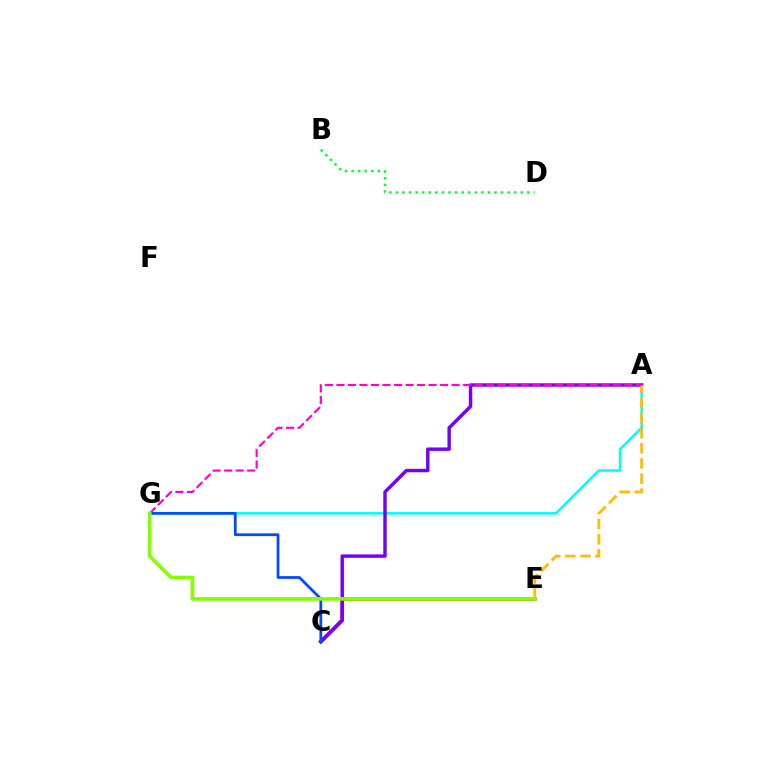{('A', 'G'): [{'color': '#00fff6', 'line_style': 'solid', 'thickness': 1.84}, {'color': '#ff00cf', 'line_style': 'dashed', 'thickness': 1.56}], ('B', 'D'): [{'color': '#00ff39', 'line_style': 'dotted', 'thickness': 1.79}], ('C', 'E'): [{'color': '#ff0000', 'line_style': 'solid', 'thickness': 2.62}], ('A', 'C'): [{'color': '#7200ff', 'line_style': 'solid', 'thickness': 2.46}], ('A', 'E'): [{'color': '#ffbd00', 'line_style': 'dashed', 'thickness': 2.06}], ('C', 'G'): [{'color': '#004bff', 'line_style': 'solid', 'thickness': 1.99}], ('E', 'G'): [{'color': '#84ff00', 'line_style': 'solid', 'thickness': 2.64}]}